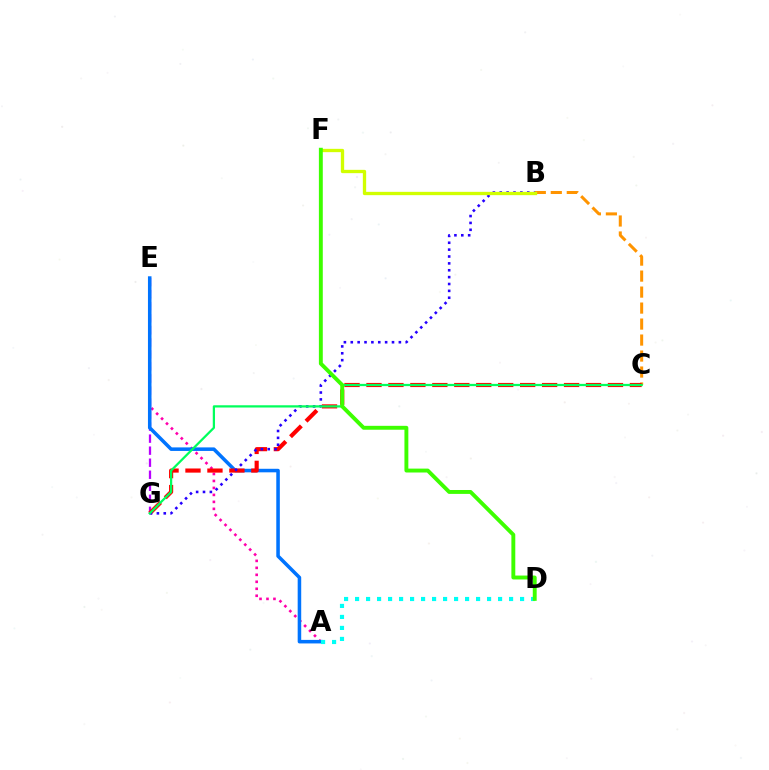{('A', 'E'): [{'color': '#ff00ac', 'line_style': 'dotted', 'thickness': 1.9}, {'color': '#0074ff', 'line_style': 'solid', 'thickness': 2.55}], ('E', 'G'): [{'color': '#b900ff', 'line_style': 'dashed', 'thickness': 1.63}], ('B', 'C'): [{'color': '#ff9400', 'line_style': 'dashed', 'thickness': 2.17}], ('C', 'G'): [{'color': '#ff0000', 'line_style': 'dashed', 'thickness': 2.98}, {'color': '#00ff5c', 'line_style': 'solid', 'thickness': 1.62}], ('A', 'D'): [{'color': '#00fff6', 'line_style': 'dotted', 'thickness': 2.99}], ('B', 'G'): [{'color': '#2500ff', 'line_style': 'dotted', 'thickness': 1.87}], ('B', 'F'): [{'color': '#d1ff00', 'line_style': 'solid', 'thickness': 2.38}], ('D', 'F'): [{'color': '#3dff00', 'line_style': 'solid', 'thickness': 2.81}]}